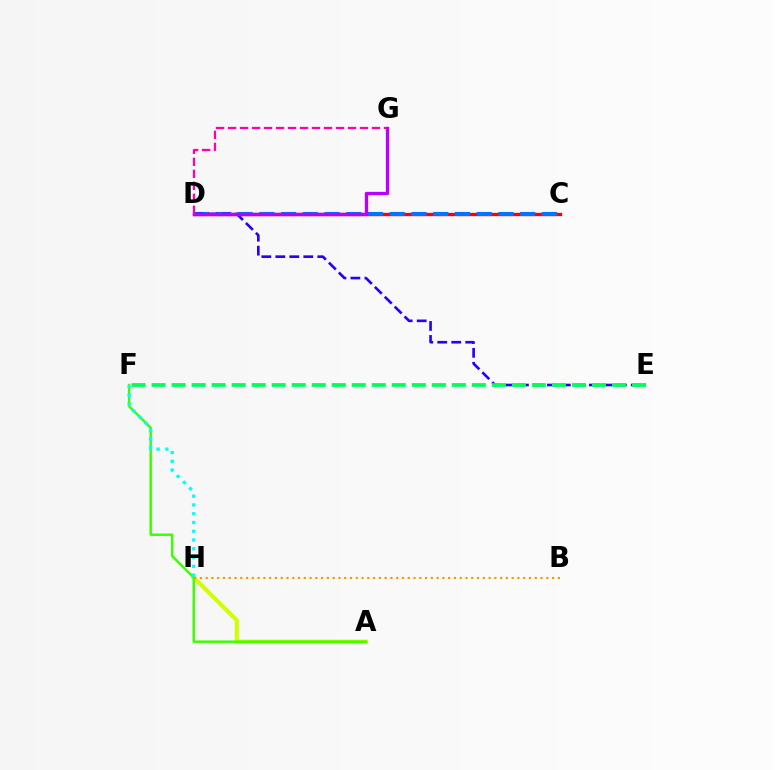{('C', 'D'): [{'color': '#ff0000', 'line_style': 'solid', 'thickness': 2.41}, {'color': '#0074ff', 'line_style': 'dashed', 'thickness': 2.95}], ('A', 'H'): [{'color': '#d1ff00', 'line_style': 'solid', 'thickness': 2.97}], ('D', 'E'): [{'color': '#2500ff', 'line_style': 'dashed', 'thickness': 1.9}], ('A', 'F'): [{'color': '#3dff00', 'line_style': 'solid', 'thickness': 1.77}], ('B', 'H'): [{'color': '#ff9400', 'line_style': 'dotted', 'thickness': 1.57}], ('D', 'G'): [{'color': '#b900ff', 'line_style': 'solid', 'thickness': 2.4}, {'color': '#ff00ac', 'line_style': 'dashed', 'thickness': 1.63}], ('F', 'H'): [{'color': '#00fff6', 'line_style': 'dotted', 'thickness': 2.38}], ('E', 'F'): [{'color': '#00ff5c', 'line_style': 'dashed', 'thickness': 2.72}]}